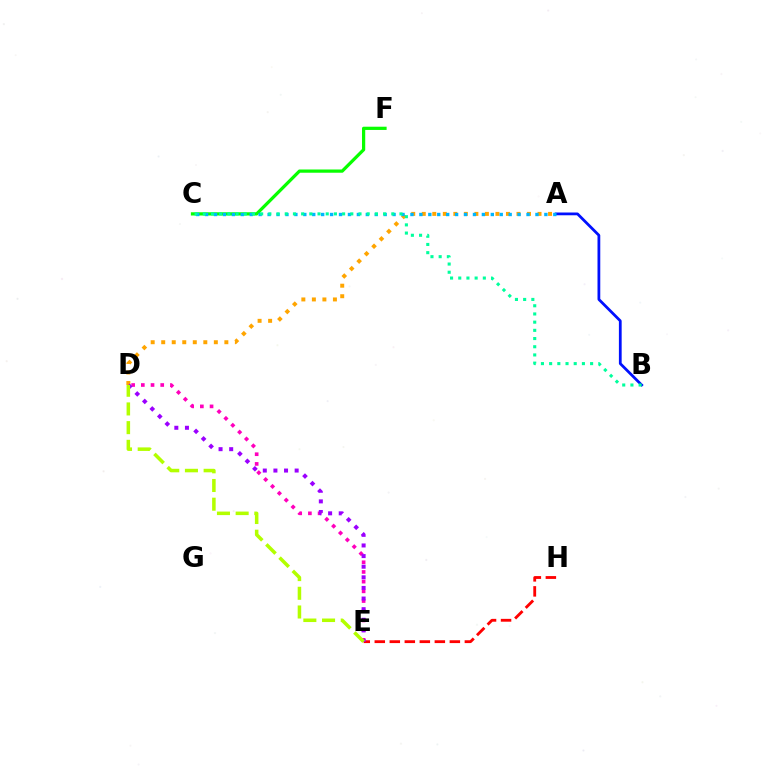{('C', 'F'): [{'color': '#08ff00', 'line_style': 'solid', 'thickness': 2.33}], ('A', 'B'): [{'color': '#0010ff', 'line_style': 'solid', 'thickness': 1.99}], ('E', 'H'): [{'color': '#ff0000', 'line_style': 'dashed', 'thickness': 2.04}], ('D', 'E'): [{'color': '#ff00bd', 'line_style': 'dotted', 'thickness': 2.63}, {'color': '#9b00ff', 'line_style': 'dotted', 'thickness': 2.89}, {'color': '#b3ff00', 'line_style': 'dashed', 'thickness': 2.54}], ('A', 'D'): [{'color': '#ffa500', 'line_style': 'dotted', 'thickness': 2.86}], ('A', 'C'): [{'color': '#00b5ff', 'line_style': 'dotted', 'thickness': 2.43}], ('B', 'C'): [{'color': '#00ff9d', 'line_style': 'dotted', 'thickness': 2.23}]}